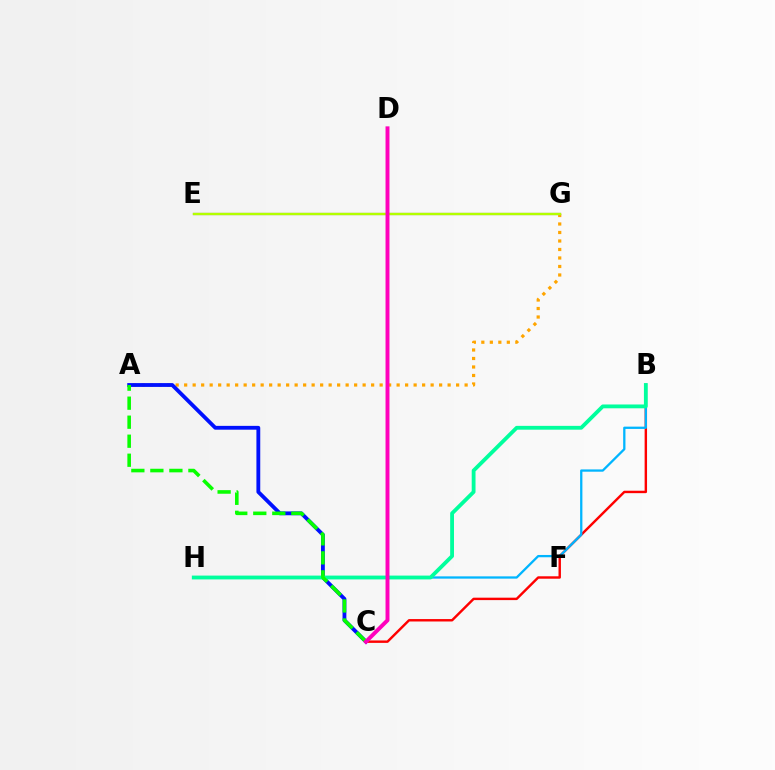{('A', 'G'): [{'color': '#ffa500', 'line_style': 'dotted', 'thickness': 2.31}], ('A', 'C'): [{'color': '#0010ff', 'line_style': 'solid', 'thickness': 2.75}, {'color': '#08ff00', 'line_style': 'dashed', 'thickness': 2.58}], ('B', 'C'): [{'color': '#ff0000', 'line_style': 'solid', 'thickness': 1.75}], ('B', 'H'): [{'color': '#00b5ff', 'line_style': 'solid', 'thickness': 1.64}, {'color': '#00ff9d', 'line_style': 'solid', 'thickness': 2.75}], ('E', 'G'): [{'color': '#9b00ff', 'line_style': 'solid', 'thickness': 1.53}, {'color': '#b3ff00', 'line_style': 'solid', 'thickness': 1.74}], ('C', 'D'): [{'color': '#ff00bd', 'line_style': 'solid', 'thickness': 2.84}]}